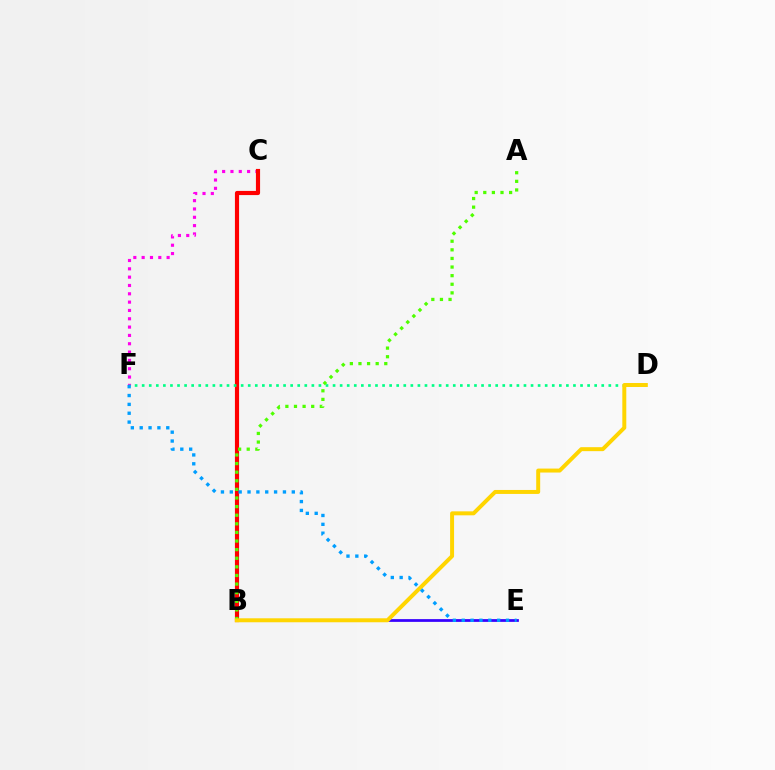{('C', 'F'): [{'color': '#ff00ed', 'line_style': 'dotted', 'thickness': 2.26}], ('B', 'C'): [{'color': '#ff0000', 'line_style': 'solid', 'thickness': 2.99}], ('B', 'E'): [{'color': '#3700ff', 'line_style': 'solid', 'thickness': 1.98}], ('D', 'F'): [{'color': '#00ff86', 'line_style': 'dotted', 'thickness': 1.92}], ('A', 'B'): [{'color': '#4fff00', 'line_style': 'dotted', 'thickness': 2.34}], ('B', 'D'): [{'color': '#ffd500', 'line_style': 'solid', 'thickness': 2.86}], ('E', 'F'): [{'color': '#009eff', 'line_style': 'dotted', 'thickness': 2.41}]}